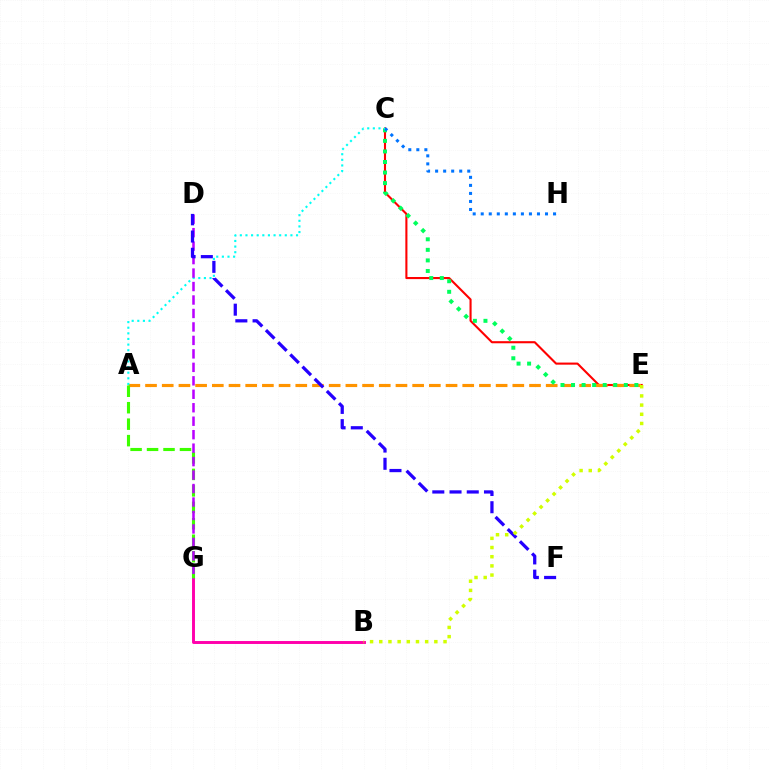{('C', 'E'): [{'color': '#ff0000', 'line_style': 'solid', 'thickness': 1.51}, {'color': '#00ff5c', 'line_style': 'dotted', 'thickness': 2.87}], ('A', 'E'): [{'color': '#ff9400', 'line_style': 'dashed', 'thickness': 2.27}], ('C', 'H'): [{'color': '#0074ff', 'line_style': 'dotted', 'thickness': 2.18}], ('B', 'G'): [{'color': '#ff00ac', 'line_style': 'solid', 'thickness': 2.11}], ('A', 'C'): [{'color': '#00fff6', 'line_style': 'dotted', 'thickness': 1.53}], ('A', 'G'): [{'color': '#3dff00', 'line_style': 'dashed', 'thickness': 2.24}], ('D', 'G'): [{'color': '#b900ff', 'line_style': 'dashed', 'thickness': 1.83}], ('D', 'F'): [{'color': '#2500ff', 'line_style': 'dashed', 'thickness': 2.34}], ('B', 'E'): [{'color': '#d1ff00', 'line_style': 'dotted', 'thickness': 2.49}]}